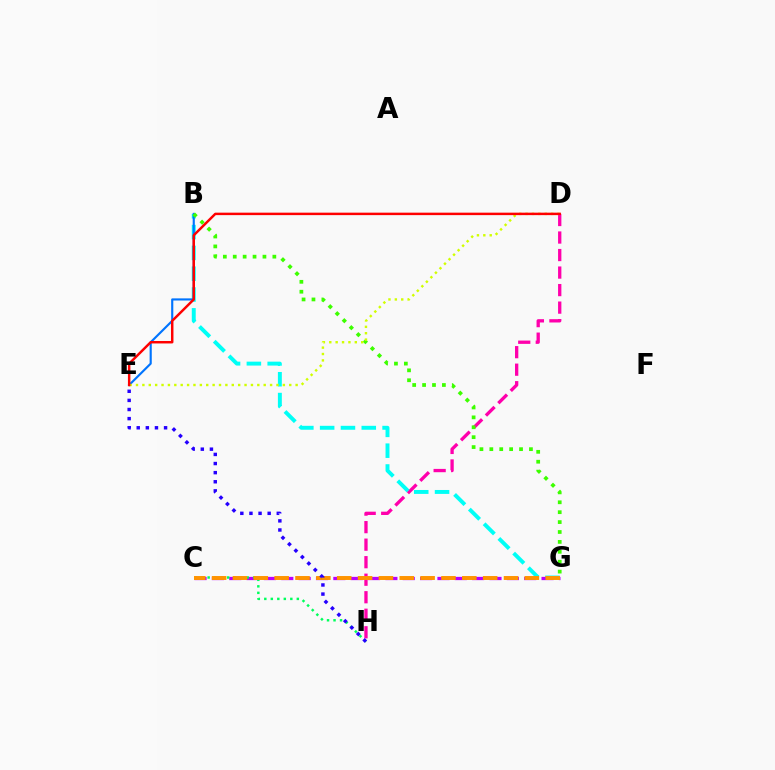{('D', 'H'): [{'color': '#ff00ac', 'line_style': 'dashed', 'thickness': 2.38}], ('B', 'G'): [{'color': '#00fff6', 'line_style': 'dashed', 'thickness': 2.83}, {'color': '#3dff00', 'line_style': 'dotted', 'thickness': 2.69}], ('C', 'G'): [{'color': '#b900ff', 'line_style': 'dashed', 'thickness': 2.36}, {'color': '#ff9400', 'line_style': 'dashed', 'thickness': 2.83}], ('B', 'E'): [{'color': '#0074ff', 'line_style': 'solid', 'thickness': 1.54}], ('C', 'H'): [{'color': '#00ff5c', 'line_style': 'dotted', 'thickness': 1.77}], ('D', 'E'): [{'color': '#d1ff00', 'line_style': 'dotted', 'thickness': 1.73}, {'color': '#ff0000', 'line_style': 'solid', 'thickness': 1.77}], ('E', 'H'): [{'color': '#2500ff', 'line_style': 'dotted', 'thickness': 2.48}]}